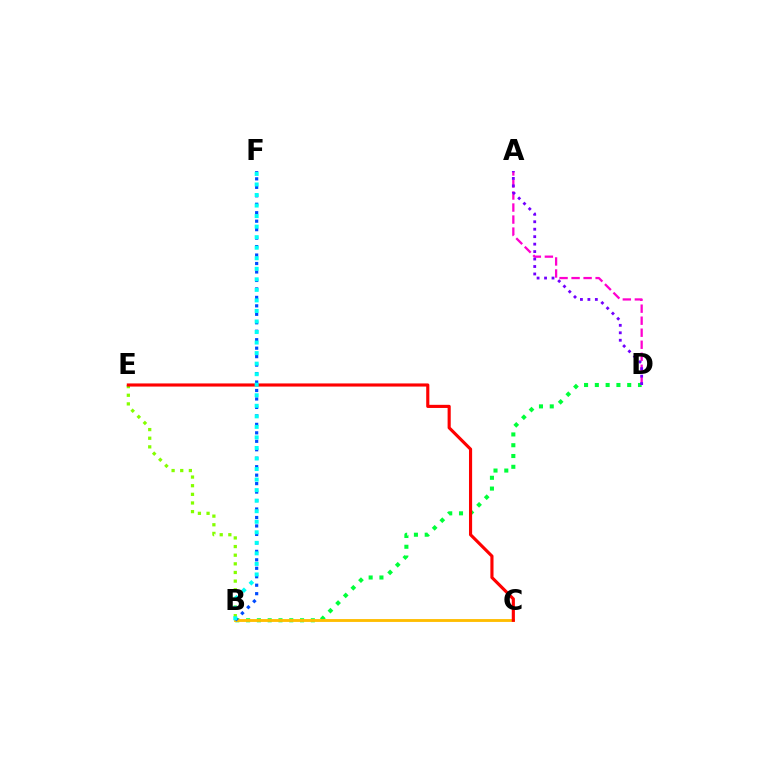{('B', 'E'): [{'color': '#84ff00', 'line_style': 'dotted', 'thickness': 2.35}], ('A', 'D'): [{'color': '#ff00cf', 'line_style': 'dashed', 'thickness': 1.63}, {'color': '#7200ff', 'line_style': 'dotted', 'thickness': 2.03}], ('B', 'D'): [{'color': '#00ff39', 'line_style': 'dotted', 'thickness': 2.93}], ('B', 'C'): [{'color': '#ffbd00', 'line_style': 'solid', 'thickness': 2.06}], ('C', 'E'): [{'color': '#ff0000', 'line_style': 'solid', 'thickness': 2.26}], ('B', 'F'): [{'color': '#004bff', 'line_style': 'dotted', 'thickness': 2.3}, {'color': '#00fff6', 'line_style': 'dotted', 'thickness': 2.86}]}